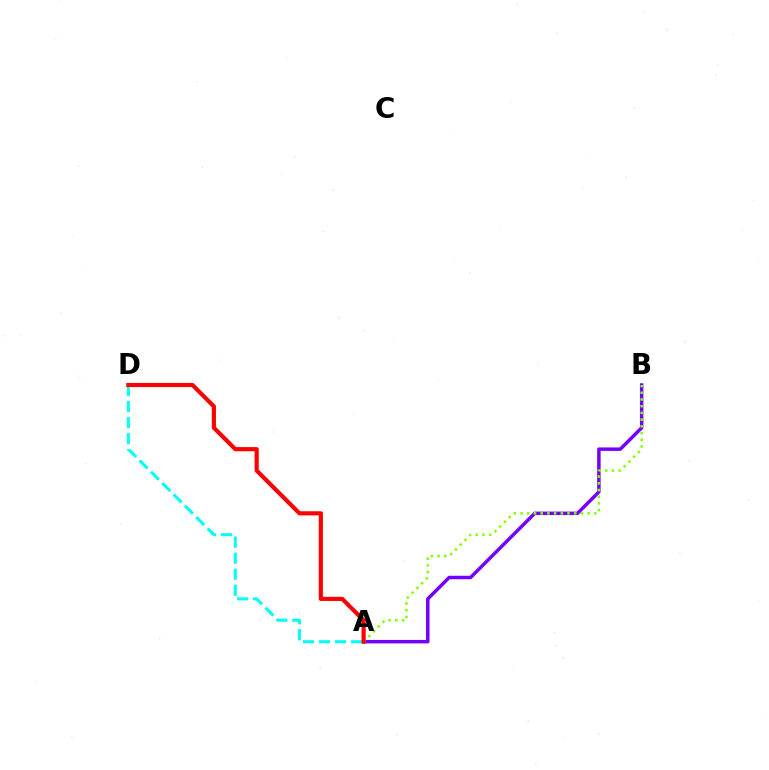{('A', 'B'): [{'color': '#7200ff', 'line_style': 'solid', 'thickness': 2.49}, {'color': '#84ff00', 'line_style': 'dotted', 'thickness': 1.82}], ('A', 'D'): [{'color': '#00fff6', 'line_style': 'dashed', 'thickness': 2.18}, {'color': '#ff0000', 'line_style': 'solid', 'thickness': 2.98}]}